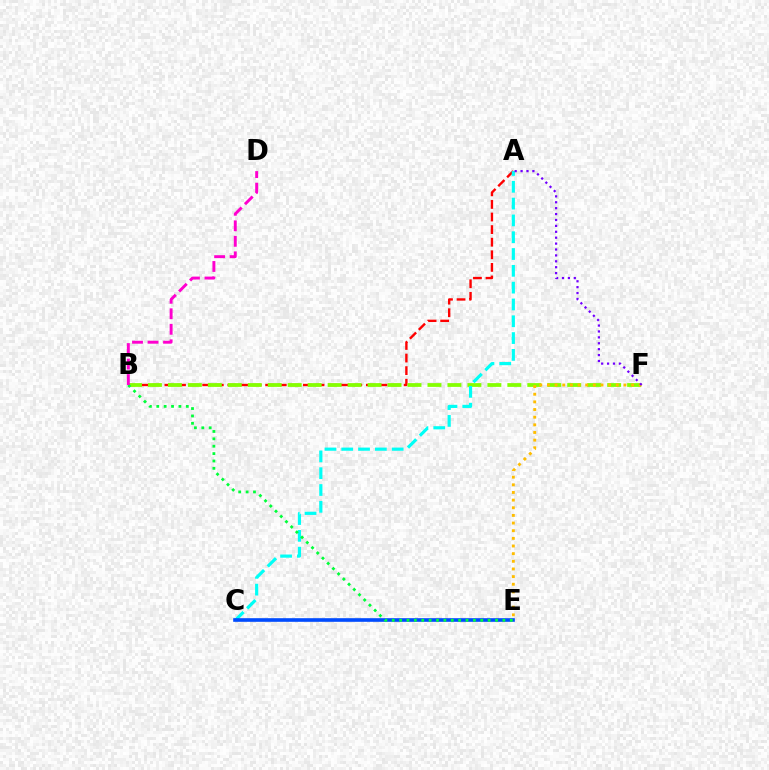{('A', 'B'): [{'color': '#ff0000', 'line_style': 'dashed', 'thickness': 1.71}], ('B', 'F'): [{'color': '#84ff00', 'line_style': 'dashed', 'thickness': 2.71}], ('E', 'F'): [{'color': '#ffbd00', 'line_style': 'dotted', 'thickness': 2.08}], ('A', 'C'): [{'color': '#00fff6', 'line_style': 'dashed', 'thickness': 2.28}], ('C', 'E'): [{'color': '#004bff', 'line_style': 'solid', 'thickness': 2.61}], ('B', 'E'): [{'color': '#00ff39', 'line_style': 'dotted', 'thickness': 2.01}], ('B', 'D'): [{'color': '#ff00cf', 'line_style': 'dashed', 'thickness': 2.11}], ('A', 'F'): [{'color': '#7200ff', 'line_style': 'dotted', 'thickness': 1.6}]}